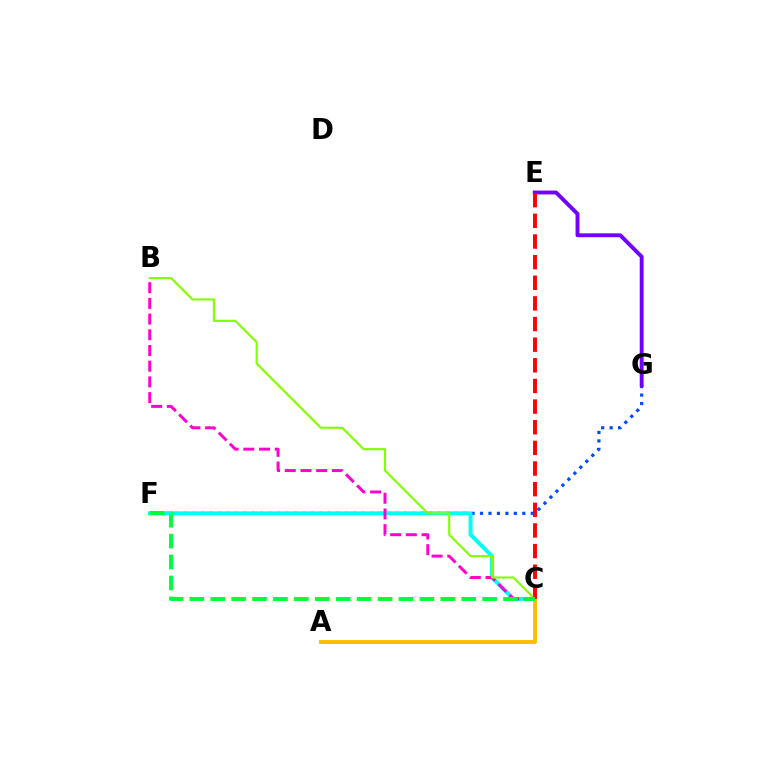{('F', 'G'): [{'color': '#004bff', 'line_style': 'dotted', 'thickness': 2.3}], ('C', 'F'): [{'color': '#00fff6', 'line_style': 'solid', 'thickness': 2.87}, {'color': '#00ff39', 'line_style': 'dashed', 'thickness': 2.84}], ('B', 'C'): [{'color': '#ff00cf', 'line_style': 'dashed', 'thickness': 2.13}, {'color': '#84ff00', 'line_style': 'solid', 'thickness': 1.54}], ('E', 'G'): [{'color': '#7200ff', 'line_style': 'solid', 'thickness': 2.79}], ('A', 'C'): [{'color': '#ffbd00', 'line_style': 'solid', 'thickness': 2.81}], ('C', 'E'): [{'color': '#ff0000', 'line_style': 'dashed', 'thickness': 2.8}]}